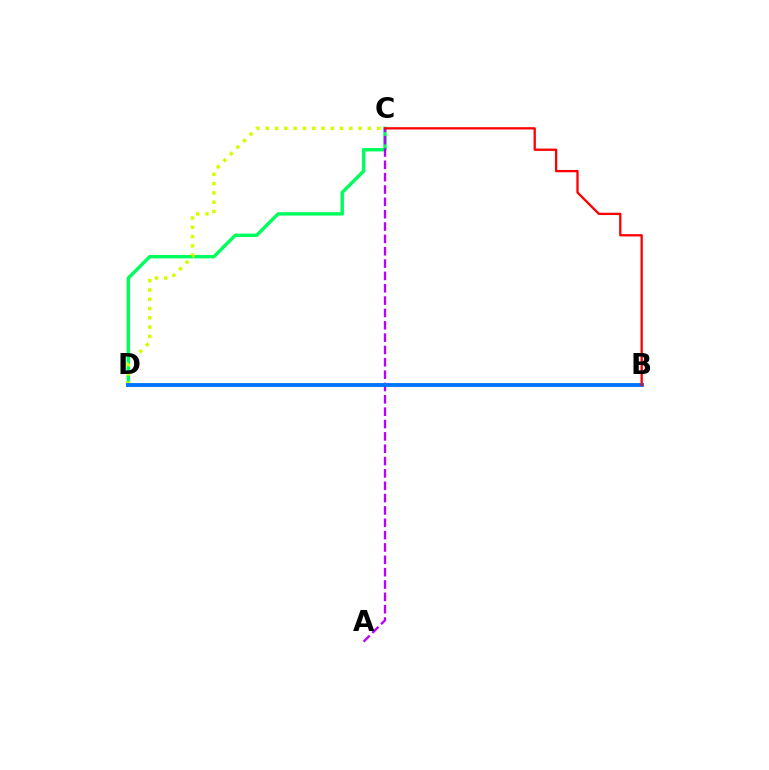{('C', 'D'): [{'color': '#00ff5c', 'line_style': 'solid', 'thickness': 2.46}, {'color': '#d1ff00', 'line_style': 'dotted', 'thickness': 2.52}], ('A', 'C'): [{'color': '#b900ff', 'line_style': 'dashed', 'thickness': 1.68}], ('B', 'D'): [{'color': '#0074ff', 'line_style': 'solid', 'thickness': 2.77}], ('B', 'C'): [{'color': '#ff0000', 'line_style': 'solid', 'thickness': 1.66}]}